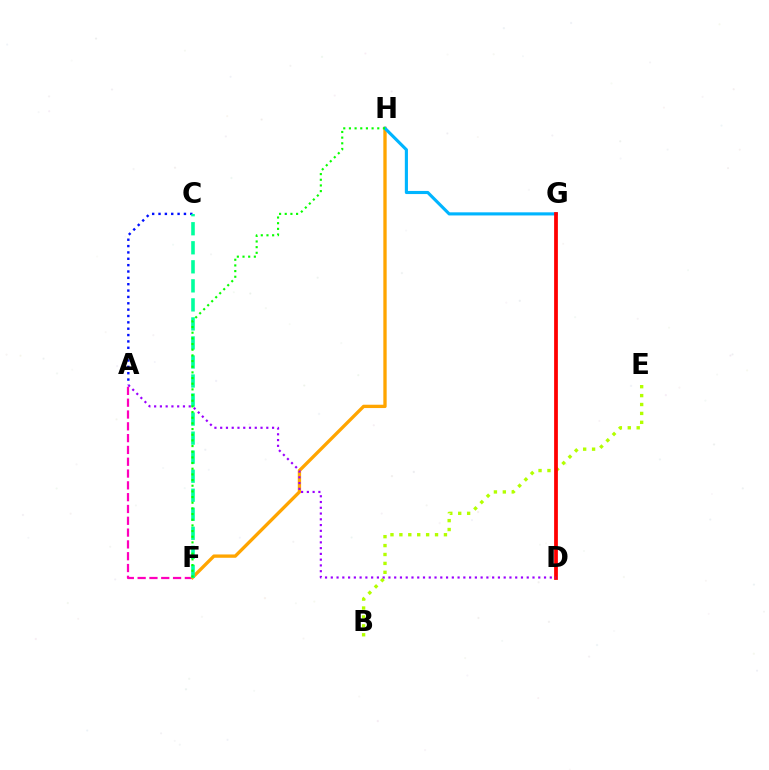{('A', 'F'): [{'color': '#ff00bd', 'line_style': 'dashed', 'thickness': 1.6}], ('A', 'C'): [{'color': '#0010ff', 'line_style': 'dotted', 'thickness': 1.73}], ('F', 'H'): [{'color': '#ffa500', 'line_style': 'solid', 'thickness': 2.39}, {'color': '#08ff00', 'line_style': 'dotted', 'thickness': 1.54}], ('G', 'H'): [{'color': '#00b5ff', 'line_style': 'solid', 'thickness': 2.25}], ('B', 'E'): [{'color': '#b3ff00', 'line_style': 'dotted', 'thickness': 2.42}], ('D', 'G'): [{'color': '#ff0000', 'line_style': 'solid', 'thickness': 2.71}], ('C', 'F'): [{'color': '#00ff9d', 'line_style': 'dashed', 'thickness': 2.59}], ('A', 'D'): [{'color': '#9b00ff', 'line_style': 'dotted', 'thickness': 1.57}]}